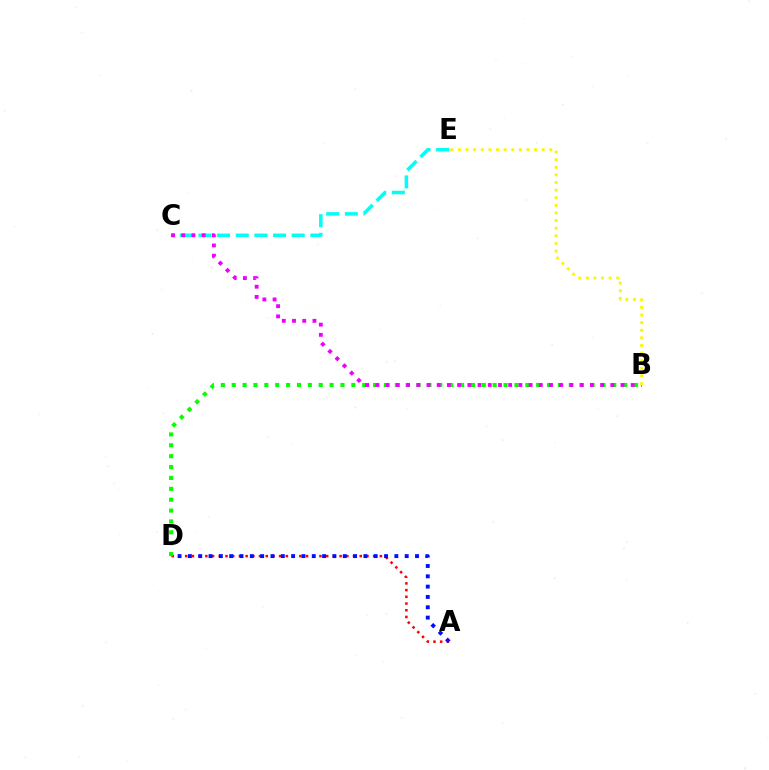{('A', 'D'): [{'color': '#ff0000', 'line_style': 'dotted', 'thickness': 1.82}, {'color': '#0010ff', 'line_style': 'dotted', 'thickness': 2.8}], ('C', 'E'): [{'color': '#00fff6', 'line_style': 'dashed', 'thickness': 2.53}], ('B', 'D'): [{'color': '#08ff00', 'line_style': 'dotted', 'thickness': 2.95}], ('B', 'C'): [{'color': '#ee00ff', 'line_style': 'dotted', 'thickness': 2.77}], ('B', 'E'): [{'color': '#fcf500', 'line_style': 'dotted', 'thickness': 2.07}]}